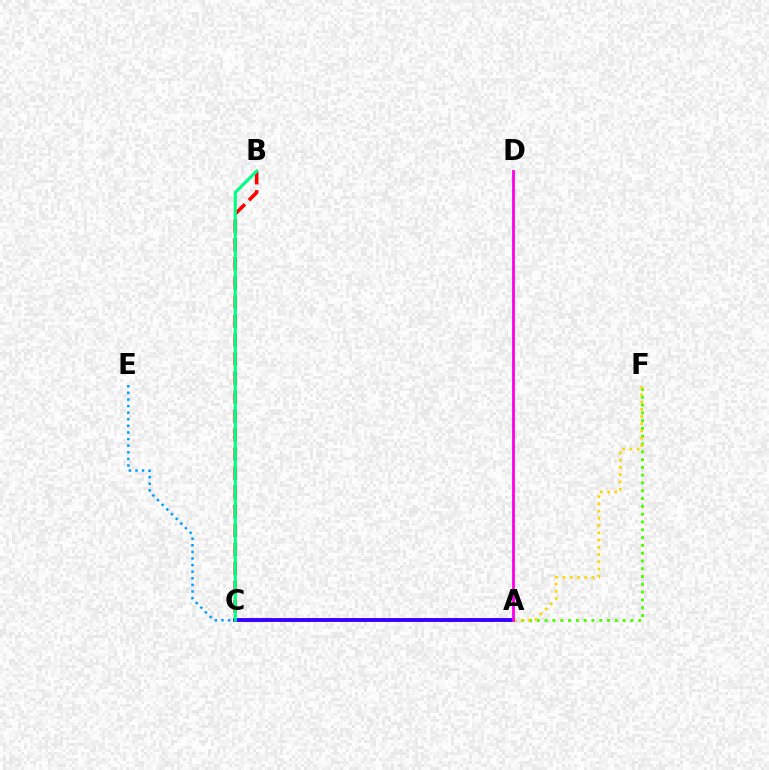{('B', 'C'): [{'color': '#ff0000', 'line_style': 'dashed', 'thickness': 2.58}, {'color': '#00ff86', 'line_style': 'solid', 'thickness': 2.25}], ('A', 'F'): [{'color': '#4fff00', 'line_style': 'dotted', 'thickness': 2.12}, {'color': '#ffd500', 'line_style': 'dotted', 'thickness': 1.97}], ('A', 'C'): [{'color': '#3700ff', 'line_style': 'solid', 'thickness': 2.8}], ('C', 'E'): [{'color': '#009eff', 'line_style': 'dotted', 'thickness': 1.79}], ('A', 'D'): [{'color': '#ff00ed', 'line_style': 'solid', 'thickness': 2.03}]}